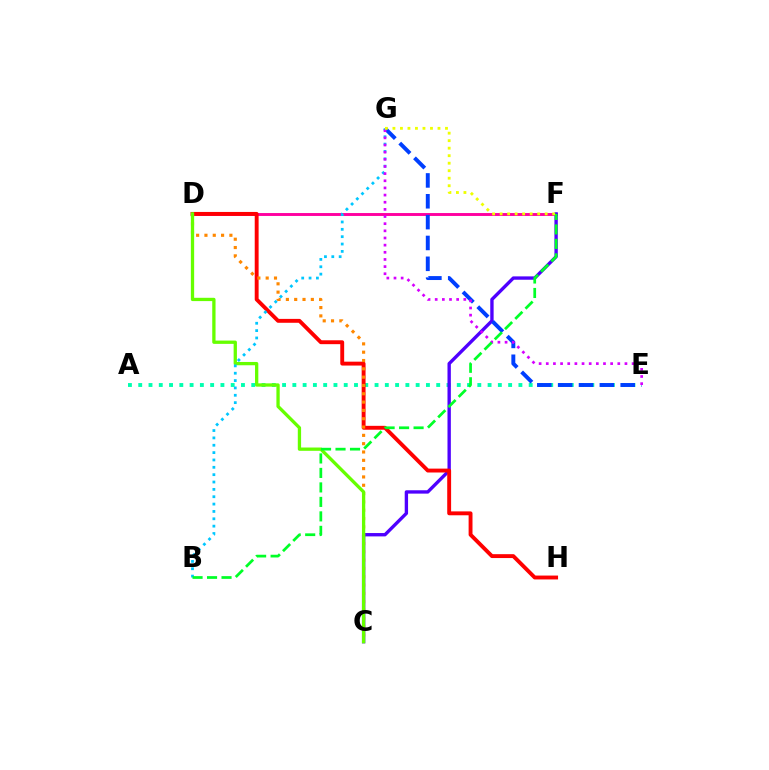{('A', 'E'): [{'color': '#00ffaf', 'line_style': 'dotted', 'thickness': 2.79}], ('D', 'F'): [{'color': '#ff00a0', 'line_style': 'solid', 'thickness': 2.09}], ('C', 'F'): [{'color': '#4f00ff', 'line_style': 'solid', 'thickness': 2.42}], ('E', 'G'): [{'color': '#003fff', 'line_style': 'dashed', 'thickness': 2.83}, {'color': '#d600ff', 'line_style': 'dotted', 'thickness': 1.94}], ('D', 'H'): [{'color': '#ff0000', 'line_style': 'solid', 'thickness': 2.8}], ('C', 'D'): [{'color': '#ff8800', 'line_style': 'dotted', 'thickness': 2.26}, {'color': '#66ff00', 'line_style': 'solid', 'thickness': 2.37}], ('B', 'G'): [{'color': '#00c7ff', 'line_style': 'dotted', 'thickness': 2.0}], ('B', 'F'): [{'color': '#00ff27', 'line_style': 'dashed', 'thickness': 1.97}], ('F', 'G'): [{'color': '#eeff00', 'line_style': 'dotted', 'thickness': 2.04}]}